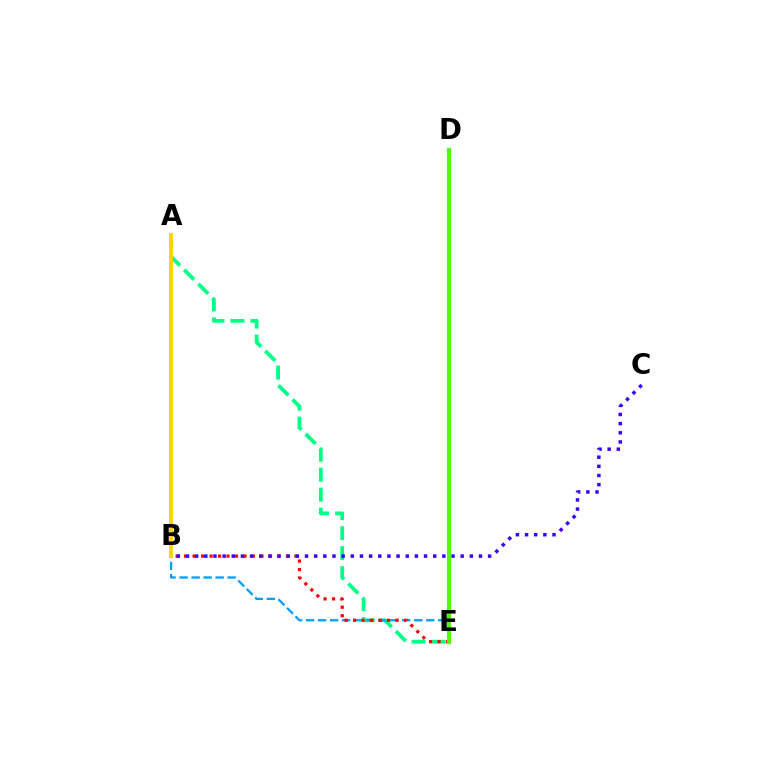{('D', 'E'): [{'color': '#ff00ed', 'line_style': 'dotted', 'thickness': 2.09}, {'color': '#4fff00', 'line_style': 'solid', 'thickness': 2.96}], ('A', 'E'): [{'color': '#00ff86', 'line_style': 'dashed', 'thickness': 2.71}], ('B', 'E'): [{'color': '#009eff', 'line_style': 'dashed', 'thickness': 1.63}, {'color': '#ff0000', 'line_style': 'dotted', 'thickness': 2.31}], ('B', 'C'): [{'color': '#3700ff', 'line_style': 'dotted', 'thickness': 2.49}], ('A', 'B'): [{'color': '#ffd500', 'line_style': 'solid', 'thickness': 2.82}]}